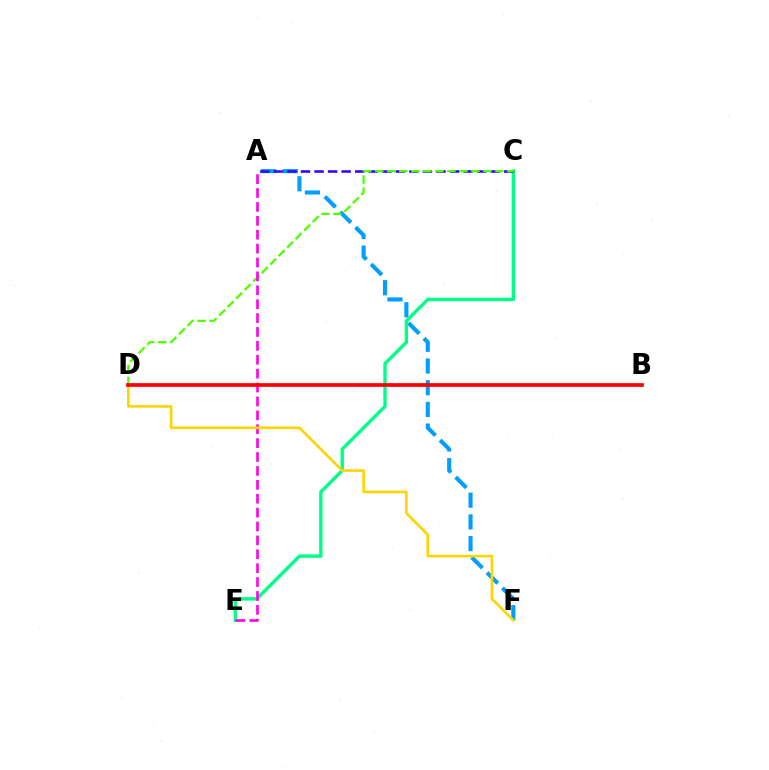{('A', 'F'): [{'color': '#009eff', 'line_style': 'dashed', 'thickness': 2.95}], ('C', 'E'): [{'color': '#00ff86', 'line_style': 'solid', 'thickness': 2.44}], ('A', 'C'): [{'color': '#3700ff', 'line_style': 'dashed', 'thickness': 1.84}], ('C', 'D'): [{'color': '#4fff00', 'line_style': 'dashed', 'thickness': 1.63}], ('A', 'E'): [{'color': '#ff00ed', 'line_style': 'dashed', 'thickness': 1.89}], ('D', 'F'): [{'color': '#ffd500', 'line_style': 'solid', 'thickness': 1.89}], ('B', 'D'): [{'color': '#ff0000', 'line_style': 'solid', 'thickness': 2.66}]}